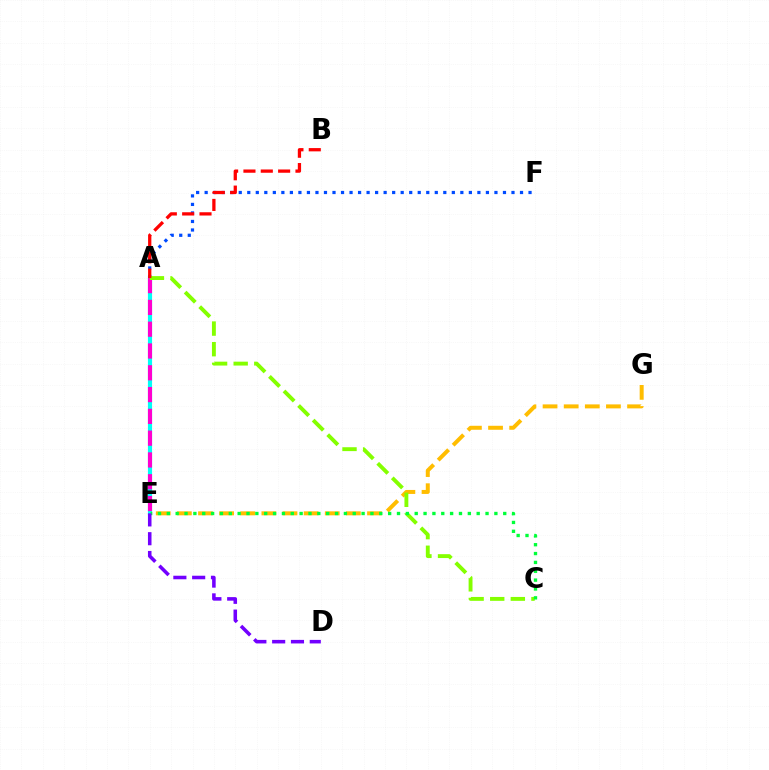{('E', 'G'): [{'color': '#ffbd00', 'line_style': 'dashed', 'thickness': 2.87}], ('A', 'E'): [{'color': '#00fff6', 'line_style': 'solid', 'thickness': 3.0}, {'color': '#ff00cf', 'line_style': 'dashed', 'thickness': 2.96}], ('A', 'F'): [{'color': '#004bff', 'line_style': 'dotted', 'thickness': 2.32}], ('A', 'C'): [{'color': '#84ff00', 'line_style': 'dashed', 'thickness': 2.8}], ('C', 'E'): [{'color': '#00ff39', 'line_style': 'dotted', 'thickness': 2.41}], ('A', 'B'): [{'color': '#ff0000', 'line_style': 'dashed', 'thickness': 2.36}], ('D', 'E'): [{'color': '#7200ff', 'line_style': 'dashed', 'thickness': 2.55}]}